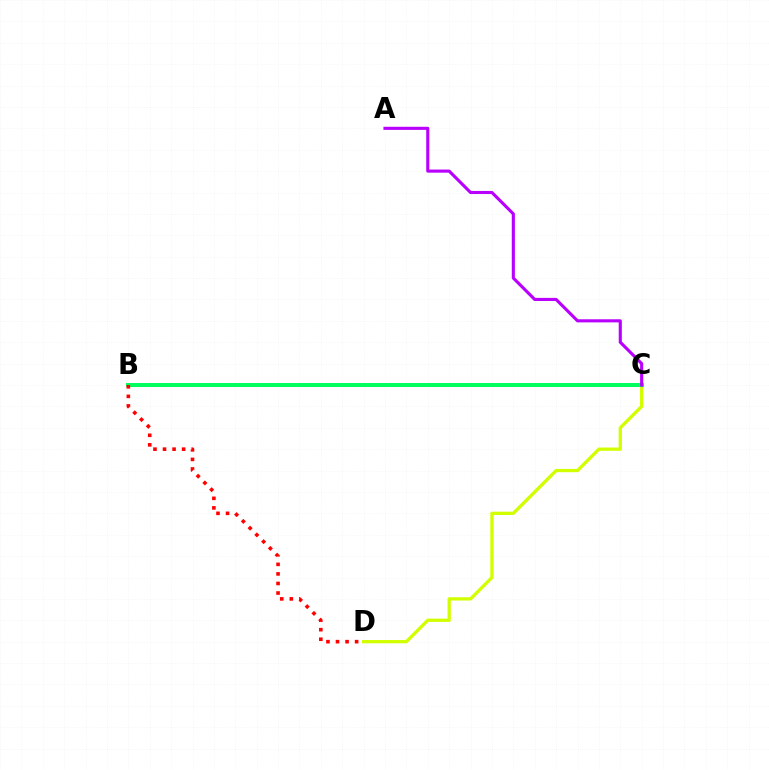{('C', 'D'): [{'color': '#d1ff00', 'line_style': 'solid', 'thickness': 2.37}], ('B', 'C'): [{'color': '#0074ff', 'line_style': 'solid', 'thickness': 2.17}, {'color': '#00ff5c', 'line_style': 'solid', 'thickness': 2.85}], ('B', 'D'): [{'color': '#ff0000', 'line_style': 'dotted', 'thickness': 2.6}], ('A', 'C'): [{'color': '#b900ff', 'line_style': 'solid', 'thickness': 2.24}]}